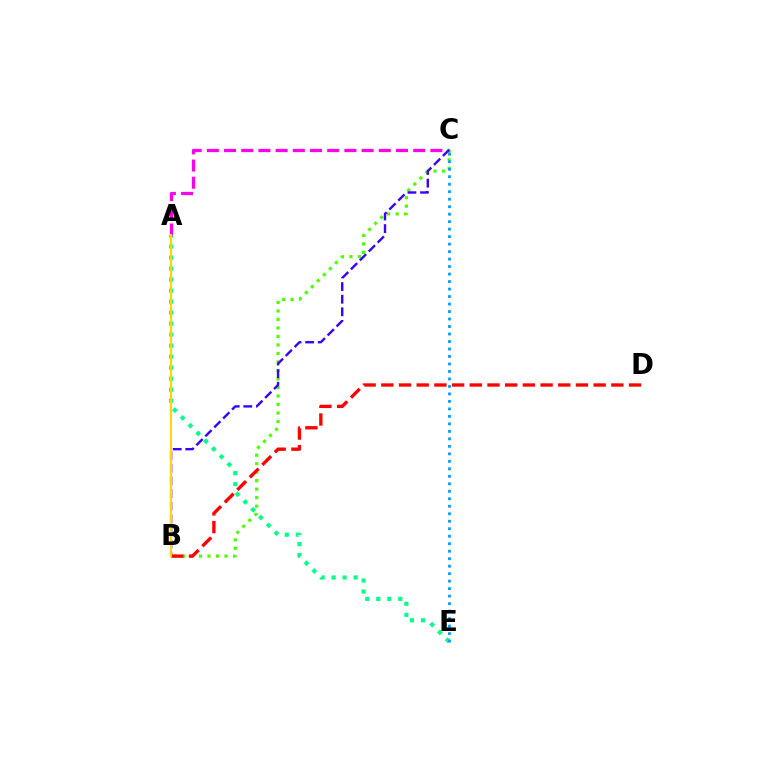{('B', 'C'): [{'color': '#4fff00', 'line_style': 'dotted', 'thickness': 2.31}, {'color': '#3700ff', 'line_style': 'dashed', 'thickness': 1.71}], ('A', 'E'): [{'color': '#00ff86', 'line_style': 'dotted', 'thickness': 2.99}], ('C', 'E'): [{'color': '#009eff', 'line_style': 'dotted', 'thickness': 2.03}], ('A', 'C'): [{'color': '#ff00ed', 'line_style': 'dashed', 'thickness': 2.34}], ('B', 'D'): [{'color': '#ff0000', 'line_style': 'dashed', 'thickness': 2.4}], ('A', 'B'): [{'color': '#ffd500', 'line_style': 'solid', 'thickness': 1.5}]}